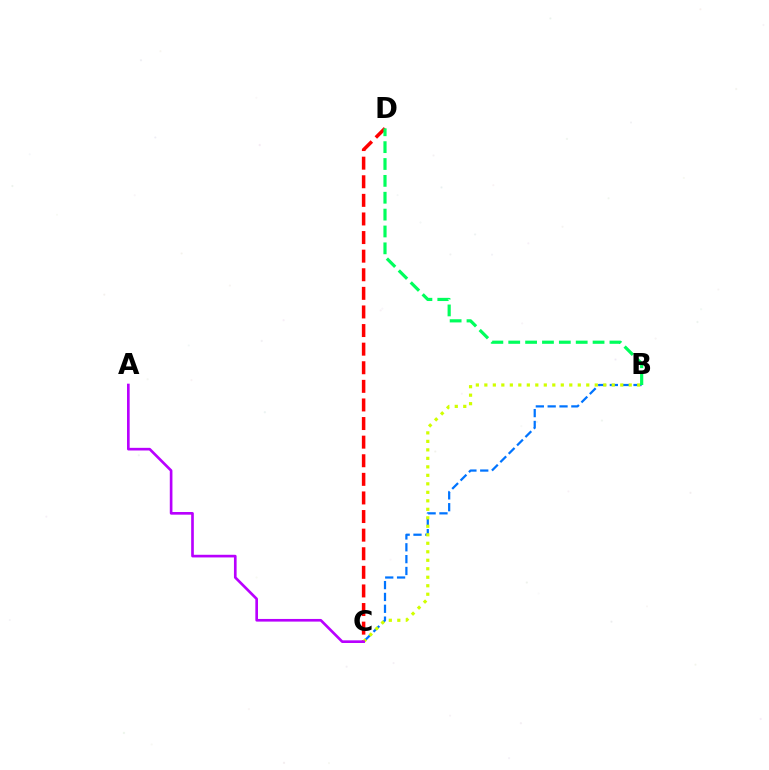{('B', 'C'): [{'color': '#0074ff', 'line_style': 'dashed', 'thickness': 1.61}, {'color': '#d1ff00', 'line_style': 'dotted', 'thickness': 2.31}], ('C', 'D'): [{'color': '#ff0000', 'line_style': 'dashed', 'thickness': 2.53}], ('A', 'C'): [{'color': '#b900ff', 'line_style': 'solid', 'thickness': 1.91}], ('B', 'D'): [{'color': '#00ff5c', 'line_style': 'dashed', 'thickness': 2.29}]}